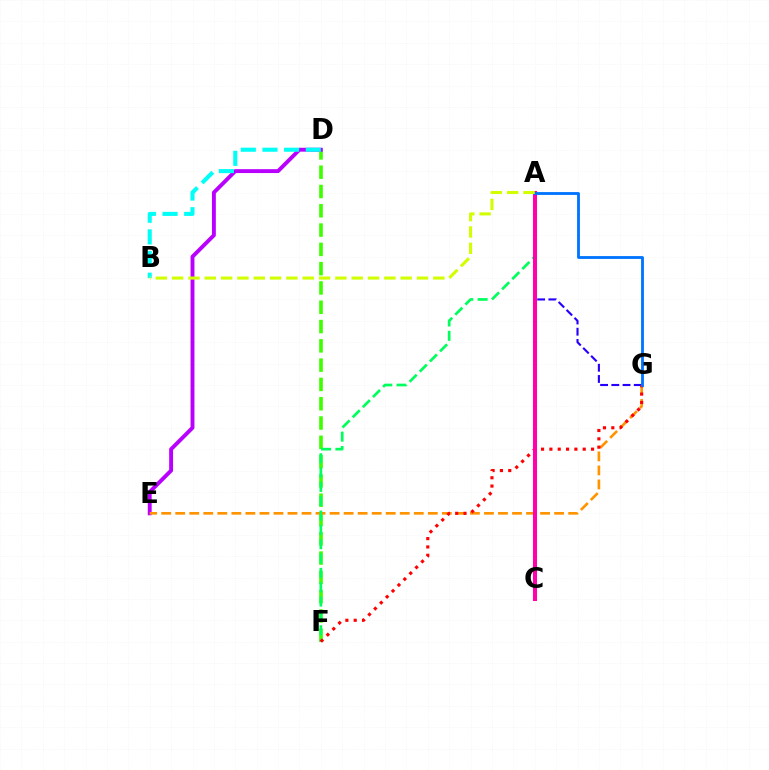{('D', 'F'): [{'color': '#3dff00', 'line_style': 'dashed', 'thickness': 2.62}], ('D', 'E'): [{'color': '#b900ff', 'line_style': 'solid', 'thickness': 2.8}], ('E', 'G'): [{'color': '#ff9400', 'line_style': 'dashed', 'thickness': 1.91}], ('A', 'F'): [{'color': '#00ff5c', 'line_style': 'dashed', 'thickness': 1.95}], ('A', 'G'): [{'color': '#2500ff', 'line_style': 'dashed', 'thickness': 1.52}, {'color': '#0074ff', 'line_style': 'solid', 'thickness': 2.04}], ('F', 'G'): [{'color': '#ff0000', 'line_style': 'dotted', 'thickness': 2.26}], ('A', 'C'): [{'color': '#ff00ac', 'line_style': 'solid', 'thickness': 2.91}], ('B', 'D'): [{'color': '#00fff6', 'line_style': 'dashed', 'thickness': 2.94}], ('A', 'B'): [{'color': '#d1ff00', 'line_style': 'dashed', 'thickness': 2.22}]}